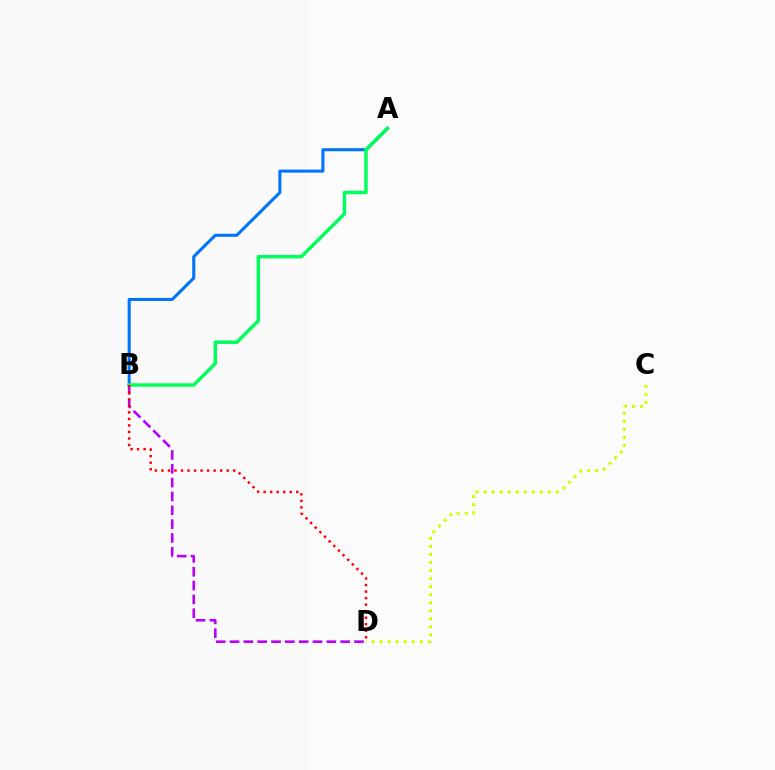{('A', 'B'): [{'color': '#0074ff', 'line_style': 'solid', 'thickness': 2.2}, {'color': '#00ff5c', 'line_style': 'solid', 'thickness': 2.49}], ('C', 'D'): [{'color': '#d1ff00', 'line_style': 'dotted', 'thickness': 2.18}], ('B', 'D'): [{'color': '#b900ff', 'line_style': 'dashed', 'thickness': 1.88}, {'color': '#ff0000', 'line_style': 'dotted', 'thickness': 1.77}]}